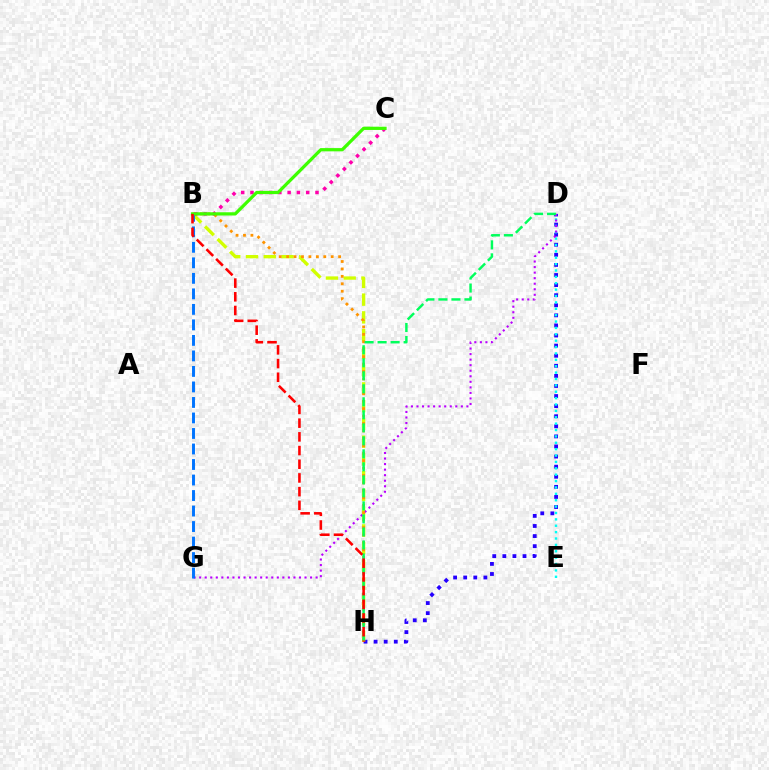{('D', 'H'): [{'color': '#2500ff', 'line_style': 'dotted', 'thickness': 2.74}, {'color': '#00ff5c', 'line_style': 'dashed', 'thickness': 1.77}], ('B', 'H'): [{'color': '#d1ff00', 'line_style': 'dashed', 'thickness': 2.41}, {'color': '#ff9400', 'line_style': 'dotted', 'thickness': 2.02}, {'color': '#ff0000', 'line_style': 'dashed', 'thickness': 1.86}], ('D', 'E'): [{'color': '#00fff6', 'line_style': 'dotted', 'thickness': 1.73}], ('D', 'G'): [{'color': '#b900ff', 'line_style': 'dotted', 'thickness': 1.51}], ('B', 'G'): [{'color': '#0074ff', 'line_style': 'dashed', 'thickness': 2.11}], ('B', 'C'): [{'color': '#ff00ac', 'line_style': 'dotted', 'thickness': 2.52}, {'color': '#3dff00', 'line_style': 'solid', 'thickness': 2.33}]}